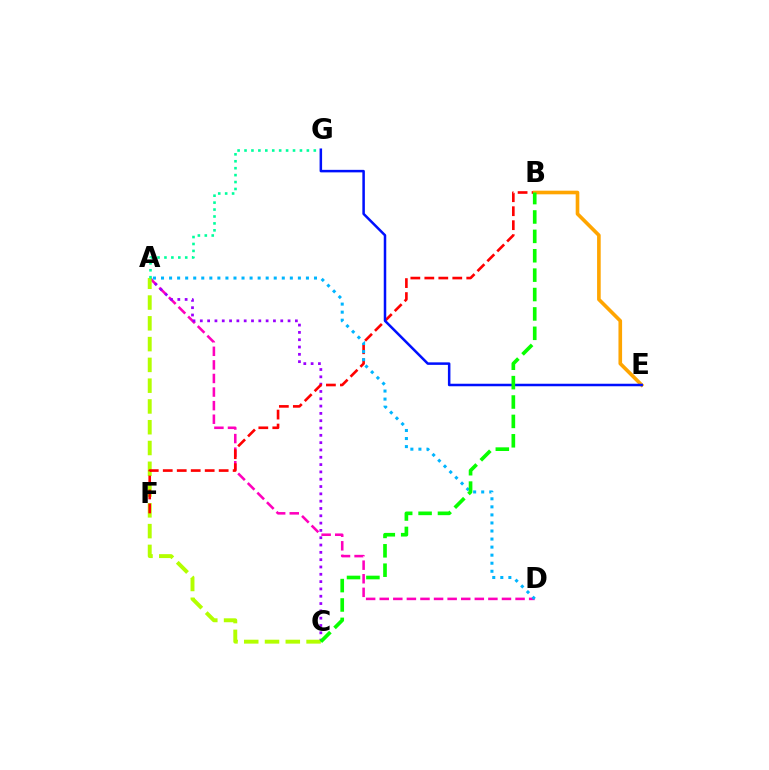{('A', 'D'): [{'color': '#ff00bd', 'line_style': 'dashed', 'thickness': 1.85}, {'color': '#00b5ff', 'line_style': 'dotted', 'thickness': 2.19}], ('A', 'C'): [{'color': '#9b00ff', 'line_style': 'dotted', 'thickness': 1.99}, {'color': '#b3ff00', 'line_style': 'dashed', 'thickness': 2.82}], ('B', 'F'): [{'color': '#ff0000', 'line_style': 'dashed', 'thickness': 1.9}], ('A', 'G'): [{'color': '#00ff9d', 'line_style': 'dotted', 'thickness': 1.88}], ('B', 'E'): [{'color': '#ffa500', 'line_style': 'solid', 'thickness': 2.61}], ('E', 'G'): [{'color': '#0010ff', 'line_style': 'solid', 'thickness': 1.81}], ('B', 'C'): [{'color': '#08ff00', 'line_style': 'dashed', 'thickness': 2.63}]}